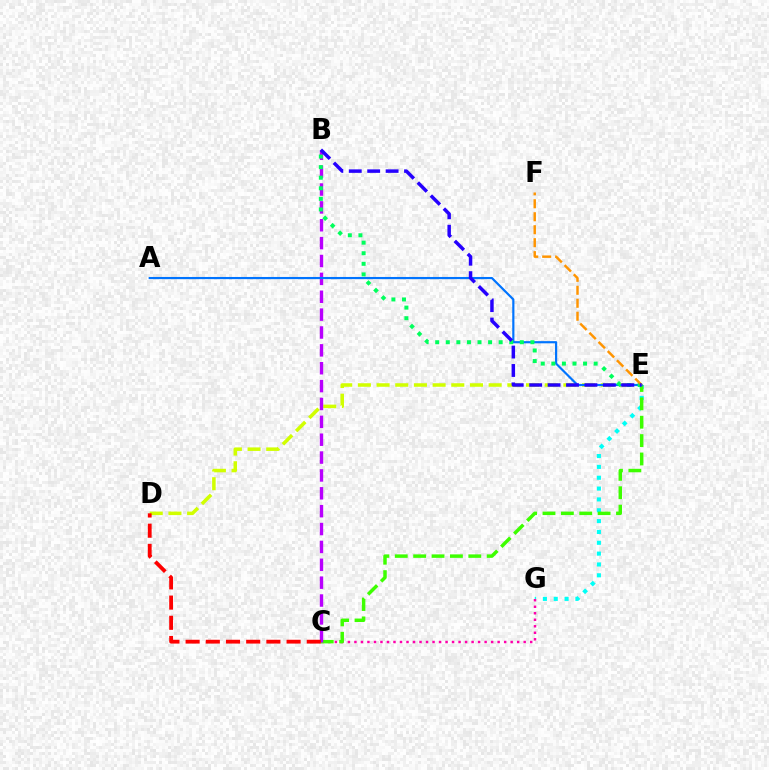{('E', 'G'): [{'color': '#00fff6', 'line_style': 'dotted', 'thickness': 2.95}], ('C', 'G'): [{'color': '#ff00ac', 'line_style': 'dotted', 'thickness': 1.77}], ('C', 'E'): [{'color': '#3dff00', 'line_style': 'dashed', 'thickness': 2.5}], ('D', 'E'): [{'color': '#d1ff00', 'line_style': 'dashed', 'thickness': 2.54}], ('B', 'C'): [{'color': '#b900ff', 'line_style': 'dashed', 'thickness': 2.43}], ('A', 'E'): [{'color': '#0074ff', 'line_style': 'solid', 'thickness': 1.57}], ('B', 'E'): [{'color': '#00ff5c', 'line_style': 'dotted', 'thickness': 2.87}, {'color': '#2500ff', 'line_style': 'dashed', 'thickness': 2.5}], ('C', 'D'): [{'color': '#ff0000', 'line_style': 'dashed', 'thickness': 2.74}], ('E', 'F'): [{'color': '#ff9400', 'line_style': 'dashed', 'thickness': 1.76}]}